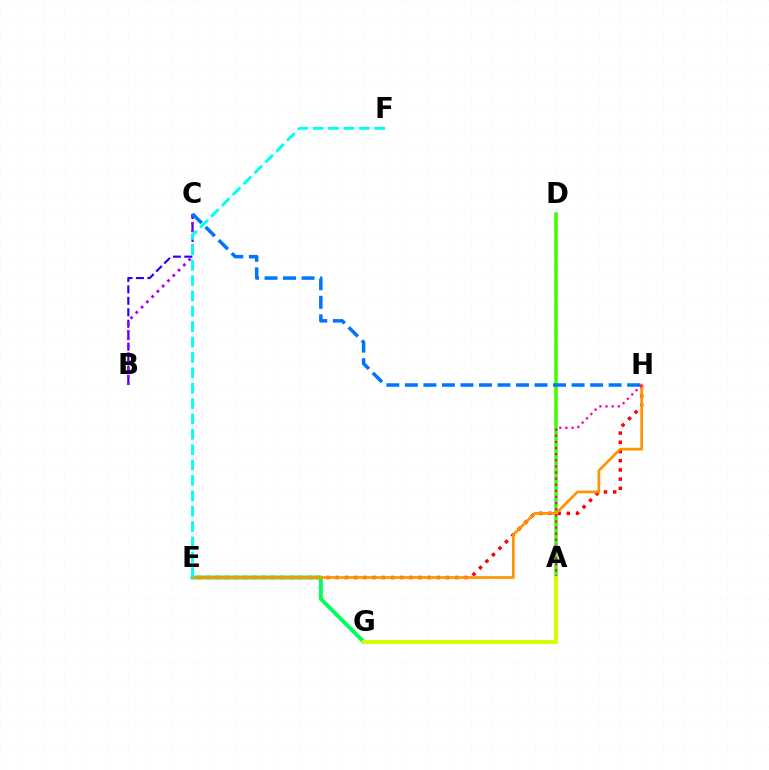{('E', 'H'): [{'color': '#ff0000', 'line_style': 'dotted', 'thickness': 2.5}, {'color': '#ff9400', 'line_style': 'solid', 'thickness': 1.95}], ('B', 'C'): [{'color': '#2500ff', 'line_style': 'dashed', 'thickness': 1.56}, {'color': '#b900ff', 'line_style': 'dotted', 'thickness': 2.03}], ('E', 'G'): [{'color': '#00ff5c', 'line_style': 'solid', 'thickness': 2.85}], ('A', 'D'): [{'color': '#3dff00', 'line_style': 'solid', 'thickness': 2.54}], ('A', 'H'): [{'color': '#ff00ac', 'line_style': 'dotted', 'thickness': 1.66}], ('C', 'H'): [{'color': '#0074ff', 'line_style': 'dashed', 'thickness': 2.52}], ('E', 'F'): [{'color': '#00fff6', 'line_style': 'dashed', 'thickness': 2.09}], ('A', 'G'): [{'color': '#d1ff00', 'line_style': 'solid', 'thickness': 2.79}]}